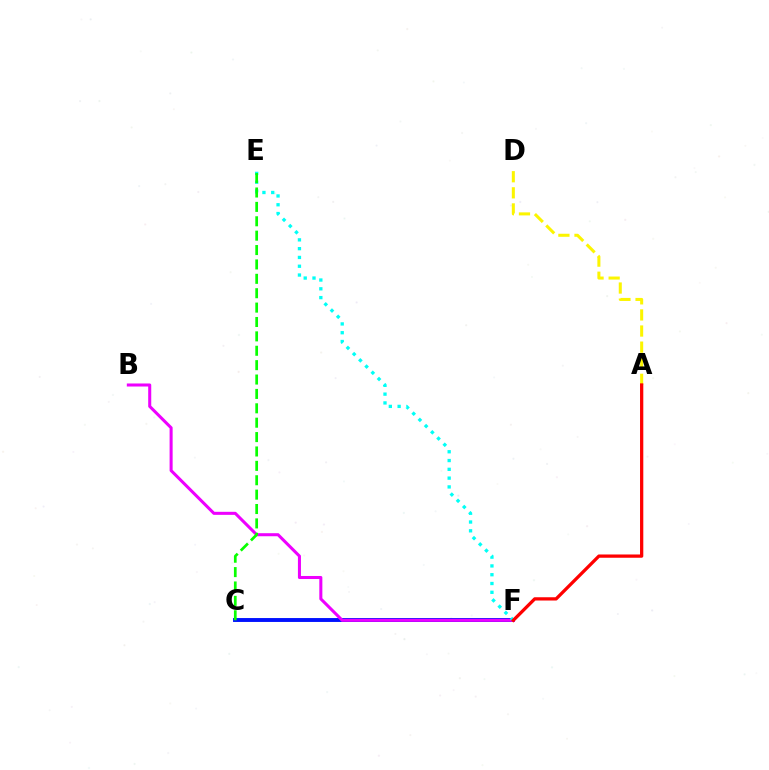{('C', 'F'): [{'color': '#0010ff', 'line_style': 'solid', 'thickness': 2.8}], ('B', 'F'): [{'color': '#ee00ff', 'line_style': 'solid', 'thickness': 2.19}], ('E', 'F'): [{'color': '#00fff6', 'line_style': 'dotted', 'thickness': 2.39}], ('C', 'E'): [{'color': '#08ff00', 'line_style': 'dashed', 'thickness': 1.95}], ('A', 'D'): [{'color': '#fcf500', 'line_style': 'dashed', 'thickness': 2.19}], ('A', 'F'): [{'color': '#ff0000', 'line_style': 'solid', 'thickness': 2.35}]}